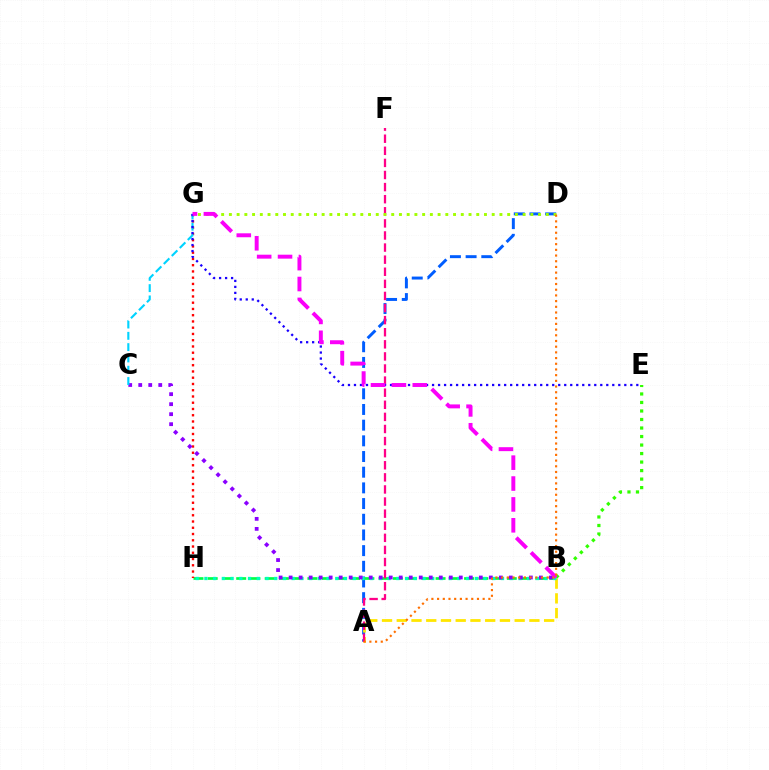{('A', 'D'): [{'color': '#005dff', 'line_style': 'dashed', 'thickness': 2.13}, {'color': '#ff7000', 'line_style': 'dotted', 'thickness': 1.55}], ('B', 'H'): [{'color': '#00ff45', 'line_style': 'dashed', 'thickness': 1.93}, {'color': '#00ffbb', 'line_style': 'dotted', 'thickness': 2.37}], ('A', 'B'): [{'color': '#ffe600', 'line_style': 'dashed', 'thickness': 2.0}], ('G', 'H'): [{'color': '#ff0000', 'line_style': 'dotted', 'thickness': 1.7}], ('B', 'E'): [{'color': '#31ff00', 'line_style': 'dotted', 'thickness': 2.31}], ('B', 'C'): [{'color': '#8a00ff', 'line_style': 'dotted', 'thickness': 2.72}], ('A', 'F'): [{'color': '#ff0088', 'line_style': 'dashed', 'thickness': 1.64}], ('C', 'G'): [{'color': '#00d3ff', 'line_style': 'dashed', 'thickness': 1.54}], ('D', 'G'): [{'color': '#a2ff00', 'line_style': 'dotted', 'thickness': 2.1}], ('E', 'G'): [{'color': '#1900ff', 'line_style': 'dotted', 'thickness': 1.63}], ('B', 'G'): [{'color': '#fa00f9', 'line_style': 'dashed', 'thickness': 2.84}]}